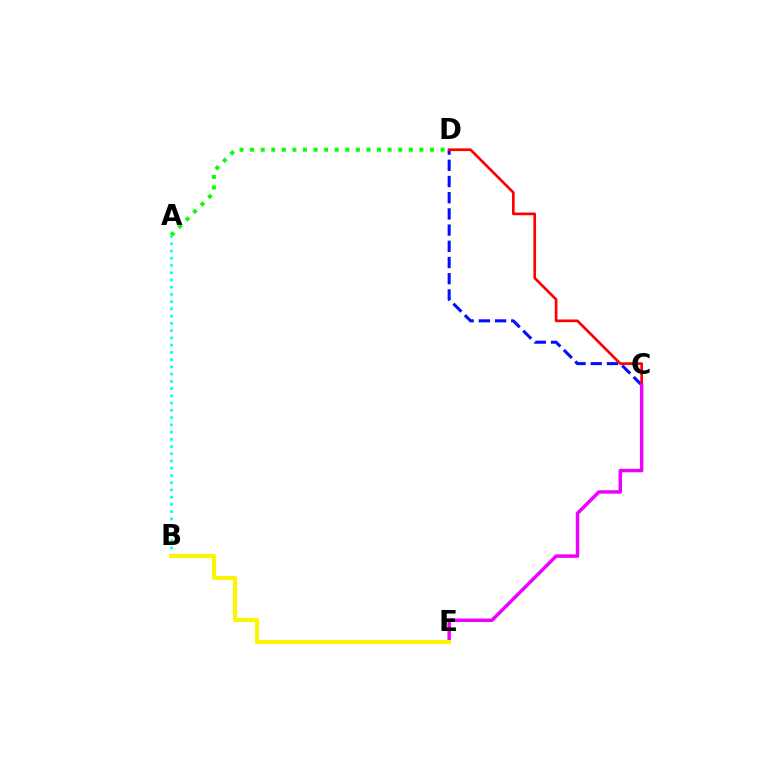{('C', 'D'): [{'color': '#0010ff', 'line_style': 'dashed', 'thickness': 2.2}, {'color': '#ff0000', 'line_style': 'solid', 'thickness': 1.93}], ('A', 'D'): [{'color': '#08ff00', 'line_style': 'dotted', 'thickness': 2.87}], ('A', 'B'): [{'color': '#00fff6', 'line_style': 'dotted', 'thickness': 1.97}], ('C', 'E'): [{'color': '#ee00ff', 'line_style': 'solid', 'thickness': 2.49}], ('B', 'E'): [{'color': '#fcf500', 'line_style': 'solid', 'thickness': 2.91}]}